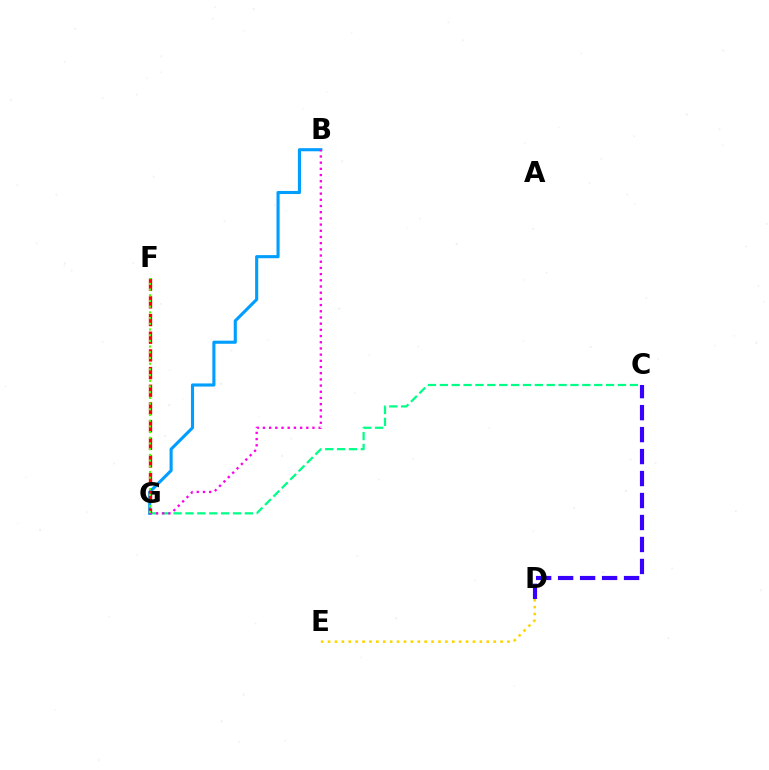{('B', 'G'): [{'color': '#009eff', 'line_style': 'solid', 'thickness': 2.23}, {'color': '#ff00ed', 'line_style': 'dotted', 'thickness': 1.68}], ('C', 'G'): [{'color': '#00ff86', 'line_style': 'dashed', 'thickness': 1.61}], ('D', 'E'): [{'color': '#ffd500', 'line_style': 'dotted', 'thickness': 1.87}], ('F', 'G'): [{'color': '#ff0000', 'line_style': 'dashed', 'thickness': 2.4}, {'color': '#4fff00', 'line_style': 'dotted', 'thickness': 1.55}], ('C', 'D'): [{'color': '#3700ff', 'line_style': 'dashed', 'thickness': 2.99}]}